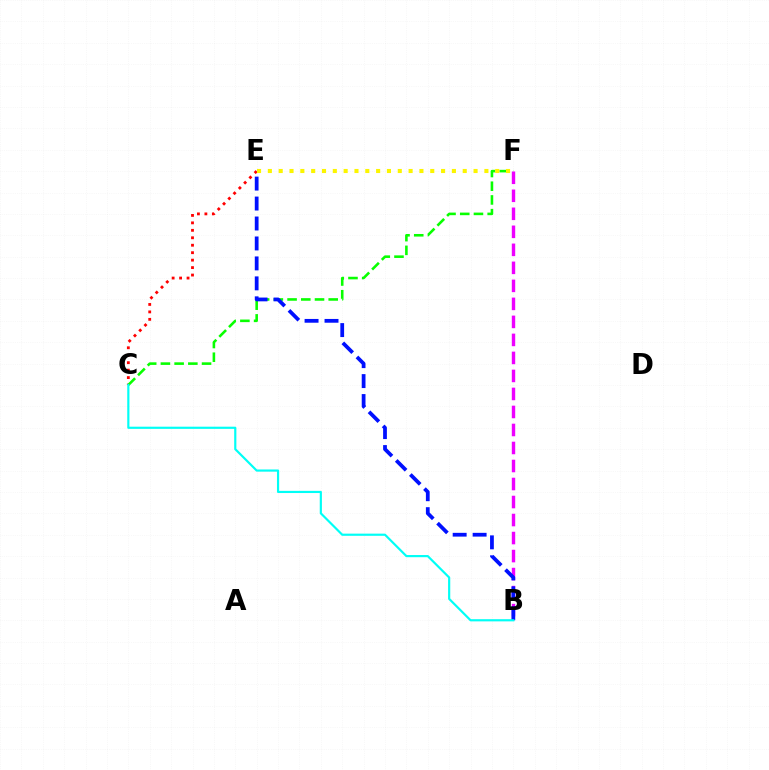{('C', 'E'): [{'color': '#ff0000', 'line_style': 'dotted', 'thickness': 2.03}], ('C', 'F'): [{'color': '#08ff00', 'line_style': 'dashed', 'thickness': 1.86}], ('B', 'F'): [{'color': '#ee00ff', 'line_style': 'dashed', 'thickness': 2.45}], ('B', 'E'): [{'color': '#0010ff', 'line_style': 'dashed', 'thickness': 2.71}], ('E', 'F'): [{'color': '#fcf500', 'line_style': 'dotted', 'thickness': 2.94}], ('B', 'C'): [{'color': '#00fff6', 'line_style': 'solid', 'thickness': 1.57}]}